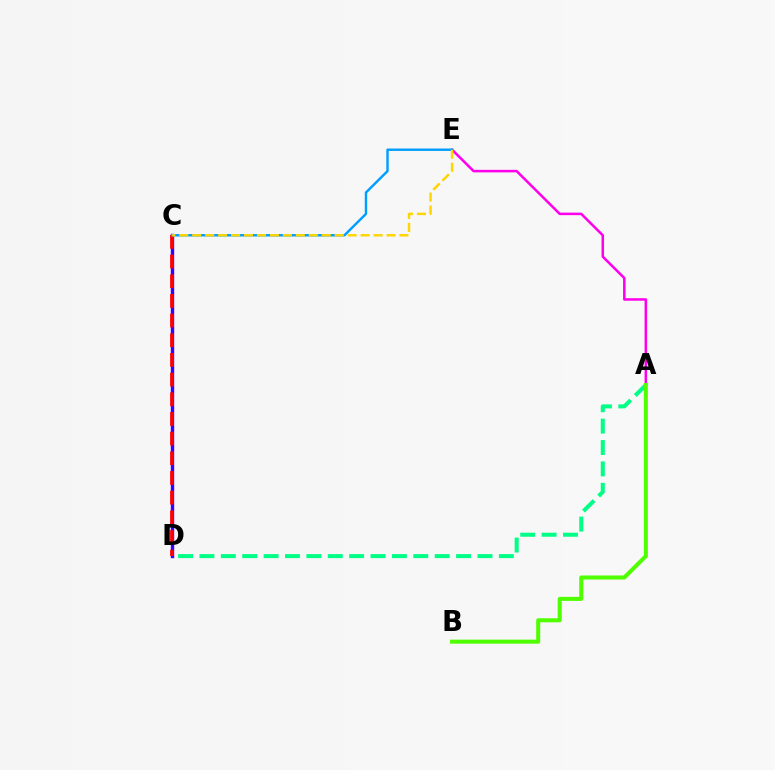{('A', 'D'): [{'color': '#00ff86', 'line_style': 'dashed', 'thickness': 2.91}], ('A', 'E'): [{'color': '#ff00ed', 'line_style': 'solid', 'thickness': 1.82}], ('C', 'D'): [{'color': '#3700ff', 'line_style': 'solid', 'thickness': 2.44}, {'color': '#ff0000', 'line_style': 'dashed', 'thickness': 2.67}], ('C', 'E'): [{'color': '#009eff', 'line_style': 'solid', 'thickness': 1.75}, {'color': '#ffd500', 'line_style': 'dashed', 'thickness': 1.76}], ('A', 'B'): [{'color': '#4fff00', 'line_style': 'solid', 'thickness': 2.91}]}